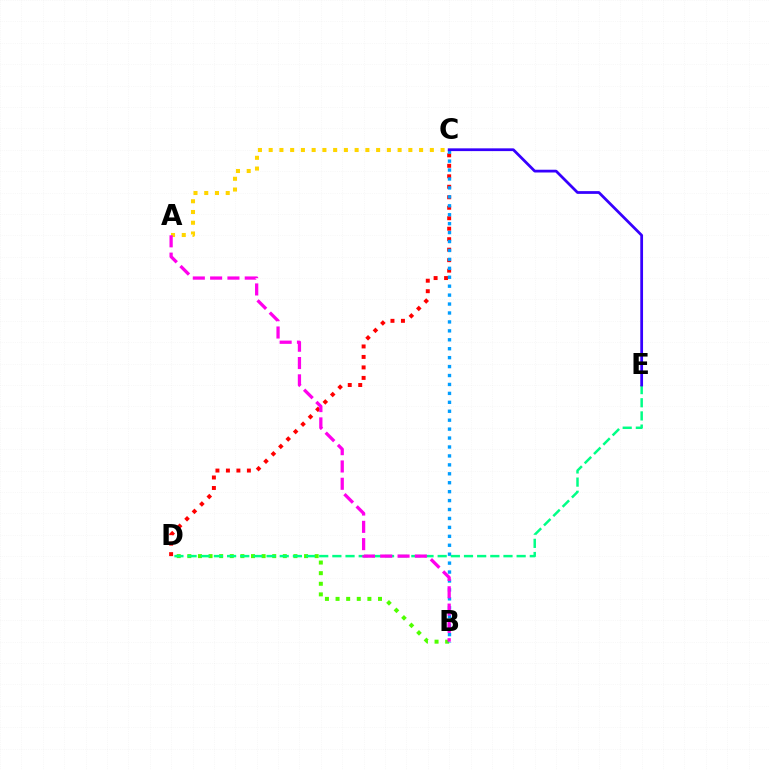{('C', 'D'): [{'color': '#ff0000', 'line_style': 'dotted', 'thickness': 2.85}], ('B', 'D'): [{'color': '#4fff00', 'line_style': 'dotted', 'thickness': 2.88}], ('A', 'C'): [{'color': '#ffd500', 'line_style': 'dotted', 'thickness': 2.92}], ('B', 'C'): [{'color': '#009eff', 'line_style': 'dotted', 'thickness': 2.43}], ('D', 'E'): [{'color': '#00ff86', 'line_style': 'dashed', 'thickness': 1.79}], ('A', 'B'): [{'color': '#ff00ed', 'line_style': 'dashed', 'thickness': 2.35}], ('C', 'E'): [{'color': '#3700ff', 'line_style': 'solid', 'thickness': 1.99}]}